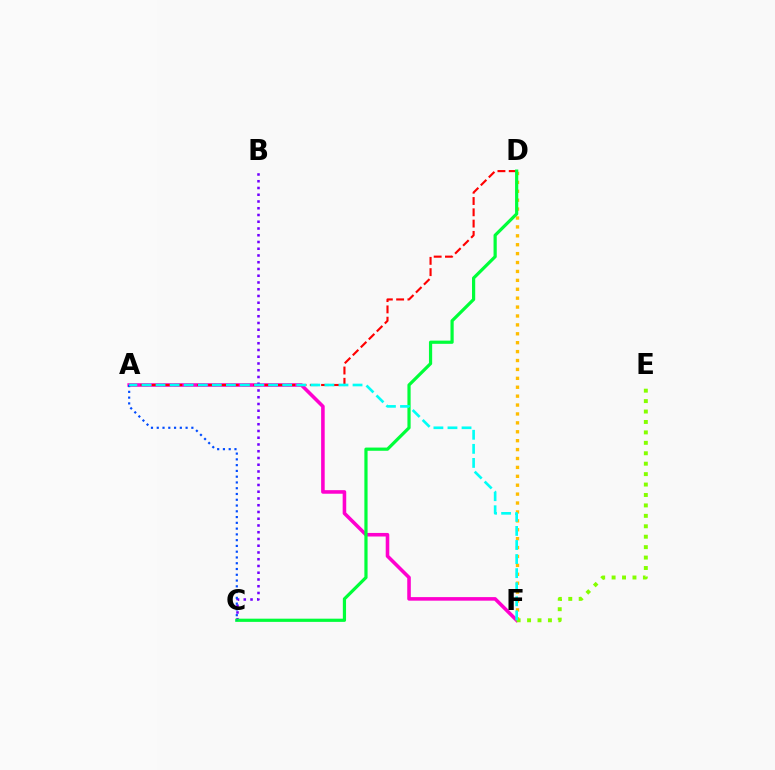{('A', 'F'): [{'color': '#ff00cf', 'line_style': 'solid', 'thickness': 2.57}, {'color': '#00fff6', 'line_style': 'dashed', 'thickness': 1.91}], ('D', 'F'): [{'color': '#ffbd00', 'line_style': 'dotted', 'thickness': 2.42}], ('A', 'D'): [{'color': '#ff0000', 'line_style': 'dashed', 'thickness': 1.53}], ('E', 'F'): [{'color': '#84ff00', 'line_style': 'dotted', 'thickness': 2.83}], ('B', 'C'): [{'color': '#7200ff', 'line_style': 'dotted', 'thickness': 1.83}], ('C', 'D'): [{'color': '#00ff39', 'line_style': 'solid', 'thickness': 2.31}], ('A', 'C'): [{'color': '#004bff', 'line_style': 'dotted', 'thickness': 1.57}]}